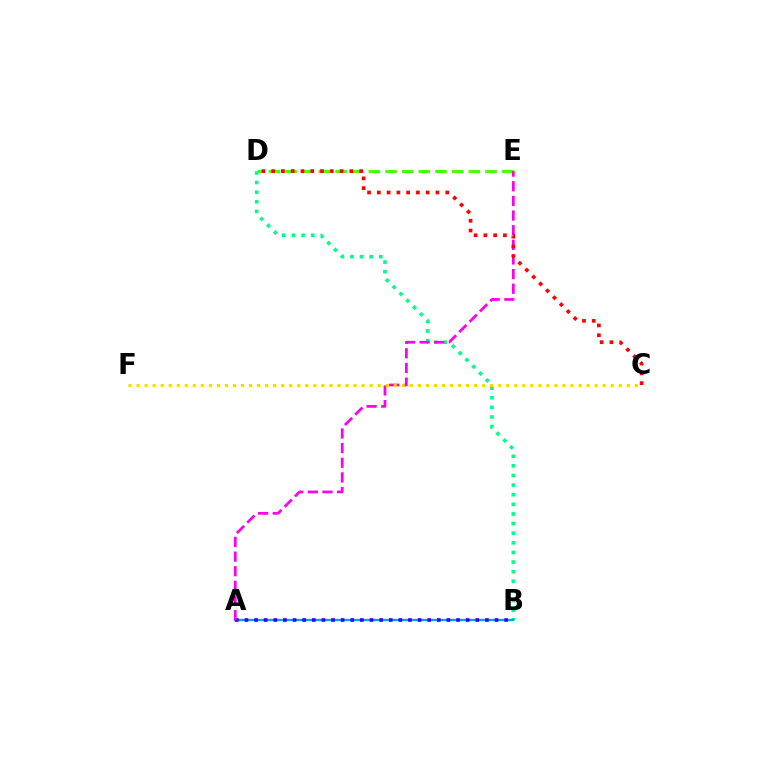{('D', 'E'): [{'color': '#4fff00', 'line_style': 'dashed', 'thickness': 2.26}], ('B', 'D'): [{'color': '#00ff86', 'line_style': 'dotted', 'thickness': 2.61}], ('A', 'B'): [{'color': '#009eff', 'line_style': 'solid', 'thickness': 1.65}, {'color': '#3700ff', 'line_style': 'dotted', 'thickness': 2.61}], ('A', 'E'): [{'color': '#ff00ed', 'line_style': 'dashed', 'thickness': 1.99}], ('C', 'F'): [{'color': '#ffd500', 'line_style': 'dotted', 'thickness': 2.18}], ('C', 'D'): [{'color': '#ff0000', 'line_style': 'dotted', 'thickness': 2.65}]}